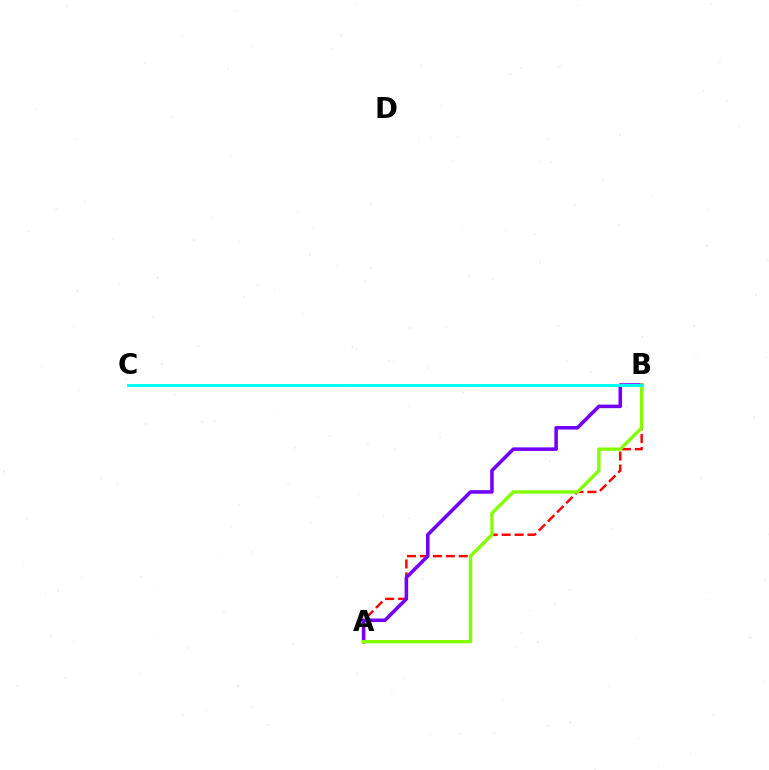{('A', 'B'): [{'color': '#ff0000', 'line_style': 'dashed', 'thickness': 1.76}, {'color': '#7200ff', 'line_style': 'solid', 'thickness': 2.56}, {'color': '#84ff00', 'line_style': 'solid', 'thickness': 2.44}], ('B', 'C'): [{'color': '#00fff6', 'line_style': 'solid', 'thickness': 2.12}]}